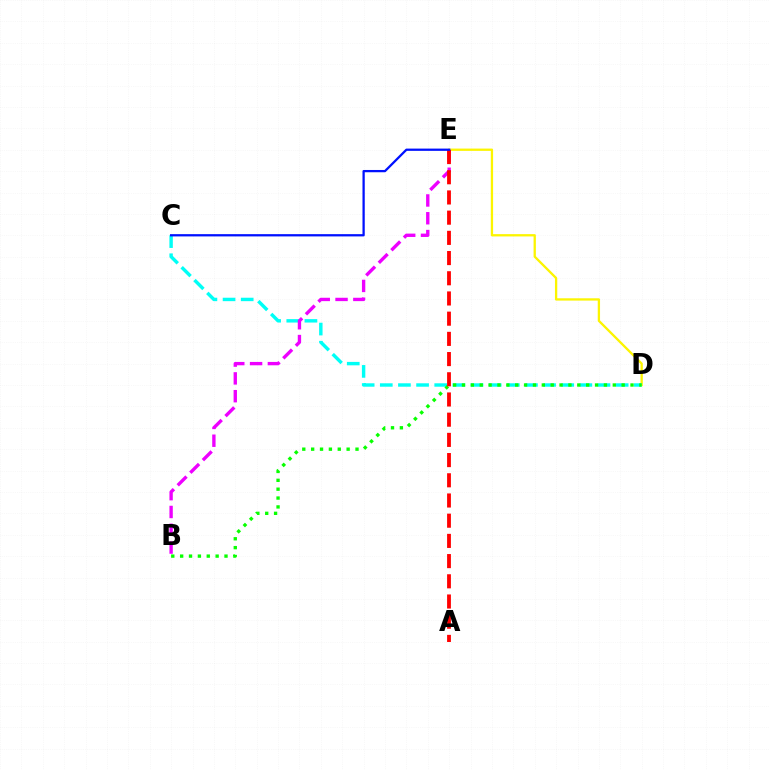{('D', 'E'): [{'color': '#fcf500', 'line_style': 'solid', 'thickness': 1.65}], ('C', 'D'): [{'color': '#00fff6', 'line_style': 'dashed', 'thickness': 2.46}], ('B', 'E'): [{'color': '#ee00ff', 'line_style': 'dashed', 'thickness': 2.42}], ('B', 'D'): [{'color': '#08ff00', 'line_style': 'dotted', 'thickness': 2.41}], ('A', 'E'): [{'color': '#ff0000', 'line_style': 'dashed', 'thickness': 2.74}], ('C', 'E'): [{'color': '#0010ff', 'line_style': 'solid', 'thickness': 1.63}]}